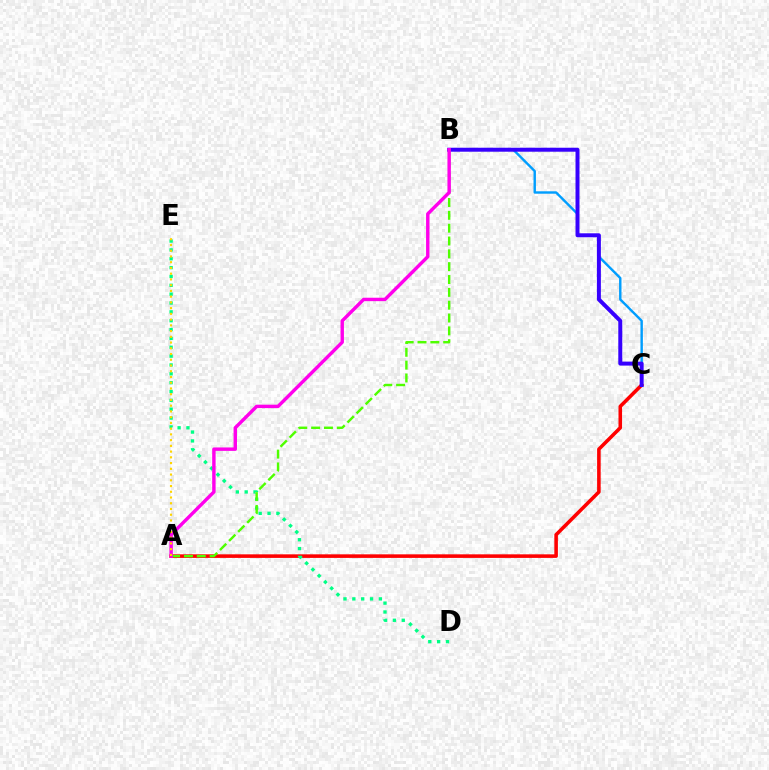{('A', 'C'): [{'color': '#ff0000', 'line_style': 'solid', 'thickness': 2.57}], ('B', 'C'): [{'color': '#009eff', 'line_style': 'solid', 'thickness': 1.74}, {'color': '#3700ff', 'line_style': 'solid', 'thickness': 2.86}], ('D', 'E'): [{'color': '#00ff86', 'line_style': 'dotted', 'thickness': 2.4}], ('A', 'B'): [{'color': '#4fff00', 'line_style': 'dashed', 'thickness': 1.74}, {'color': '#ff00ed', 'line_style': 'solid', 'thickness': 2.46}], ('A', 'E'): [{'color': '#ffd500', 'line_style': 'dotted', 'thickness': 1.56}]}